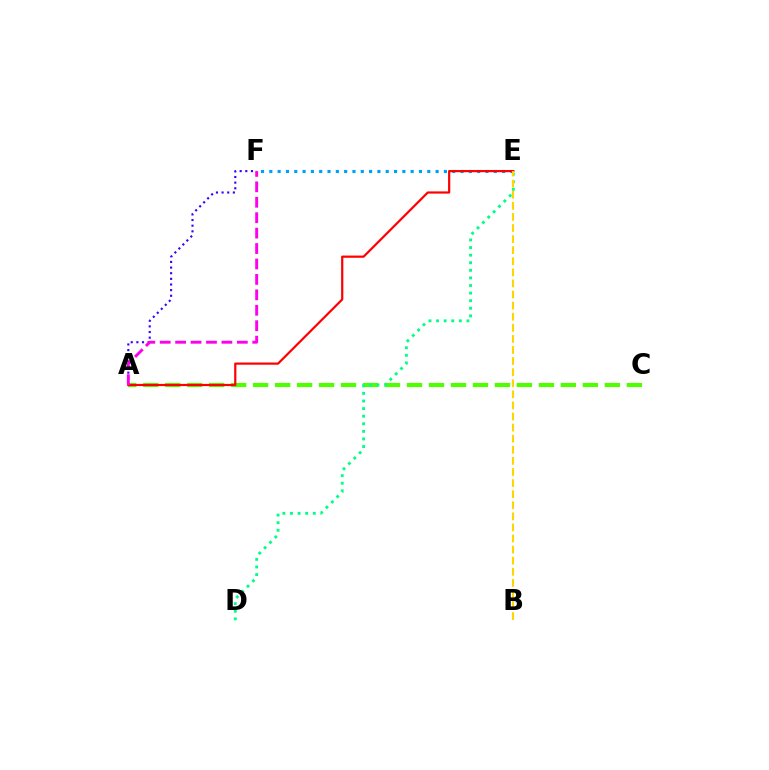{('E', 'F'): [{'color': '#009eff', 'line_style': 'dotted', 'thickness': 2.26}], ('A', 'C'): [{'color': '#4fff00', 'line_style': 'dashed', 'thickness': 2.99}], ('D', 'E'): [{'color': '#00ff86', 'line_style': 'dotted', 'thickness': 2.06}], ('A', 'F'): [{'color': '#3700ff', 'line_style': 'dotted', 'thickness': 1.53}, {'color': '#ff00ed', 'line_style': 'dashed', 'thickness': 2.1}], ('A', 'E'): [{'color': '#ff0000', 'line_style': 'solid', 'thickness': 1.59}], ('B', 'E'): [{'color': '#ffd500', 'line_style': 'dashed', 'thickness': 1.51}]}